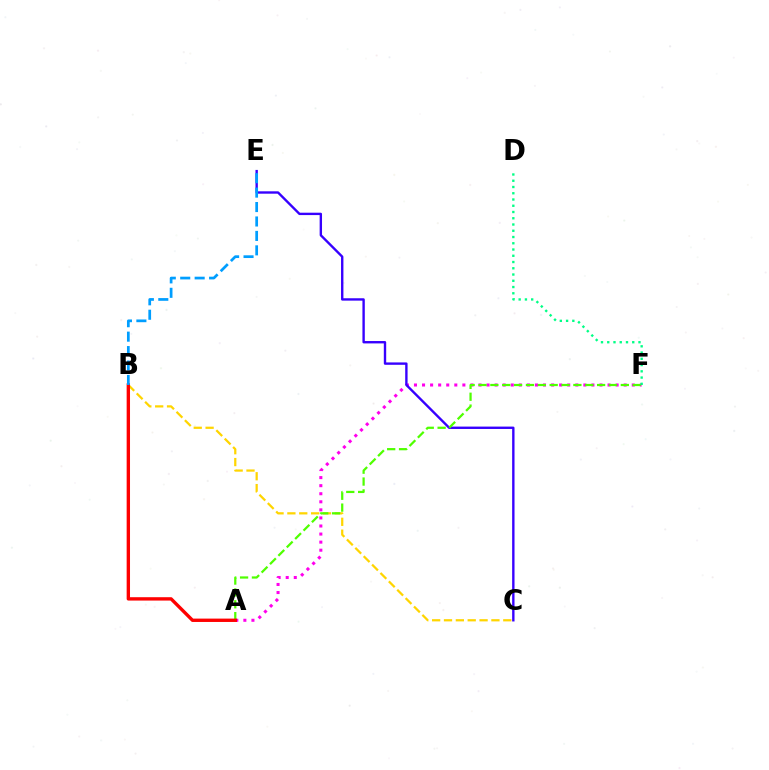{('A', 'F'): [{'color': '#ff00ed', 'line_style': 'dotted', 'thickness': 2.19}, {'color': '#4fff00', 'line_style': 'dashed', 'thickness': 1.61}], ('B', 'C'): [{'color': '#ffd500', 'line_style': 'dashed', 'thickness': 1.61}], ('C', 'E'): [{'color': '#3700ff', 'line_style': 'solid', 'thickness': 1.71}], ('D', 'F'): [{'color': '#00ff86', 'line_style': 'dotted', 'thickness': 1.7}], ('A', 'B'): [{'color': '#ff0000', 'line_style': 'solid', 'thickness': 2.42}], ('B', 'E'): [{'color': '#009eff', 'line_style': 'dashed', 'thickness': 1.96}]}